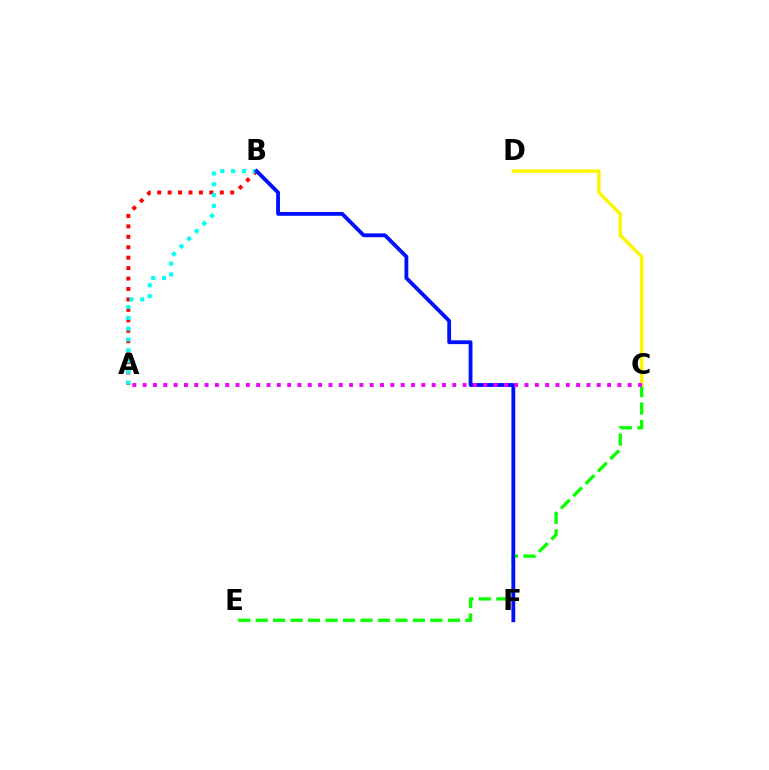{('C', 'E'): [{'color': '#08ff00', 'line_style': 'dashed', 'thickness': 2.37}], ('A', 'B'): [{'color': '#ff0000', 'line_style': 'dotted', 'thickness': 2.84}, {'color': '#00fff6', 'line_style': 'dotted', 'thickness': 2.93}], ('C', 'D'): [{'color': '#fcf500', 'line_style': 'solid', 'thickness': 2.46}], ('B', 'F'): [{'color': '#0010ff', 'line_style': 'solid', 'thickness': 2.75}], ('A', 'C'): [{'color': '#ee00ff', 'line_style': 'dotted', 'thickness': 2.8}]}